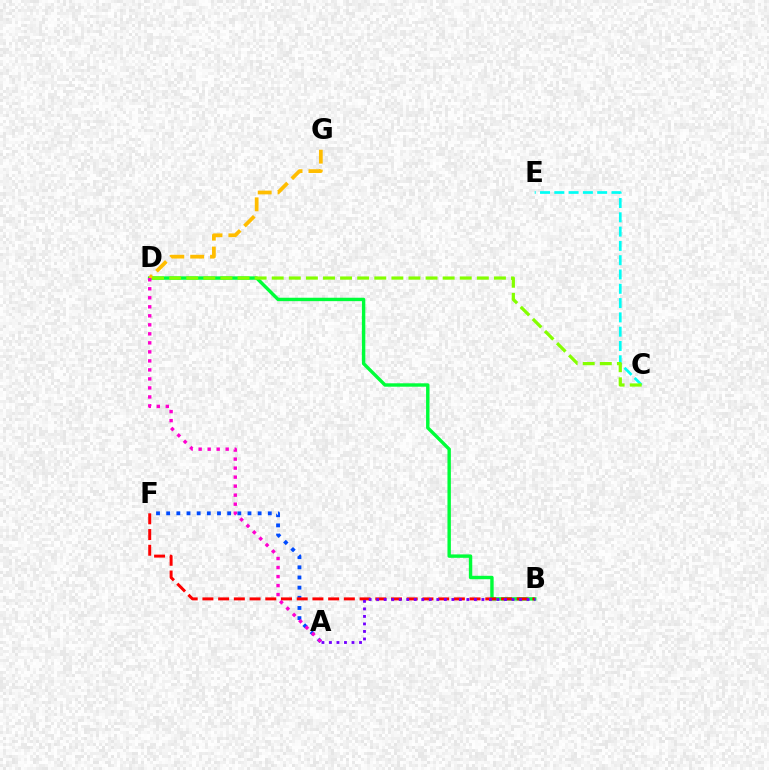{('B', 'D'): [{'color': '#00ff39', 'line_style': 'solid', 'thickness': 2.45}], ('C', 'E'): [{'color': '#00fff6', 'line_style': 'dashed', 'thickness': 1.94}], ('D', 'G'): [{'color': '#ffbd00', 'line_style': 'dashed', 'thickness': 2.7}], ('A', 'F'): [{'color': '#004bff', 'line_style': 'dotted', 'thickness': 2.76}], ('B', 'F'): [{'color': '#ff0000', 'line_style': 'dashed', 'thickness': 2.13}], ('C', 'D'): [{'color': '#84ff00', 'line_style': 'dashed', 'thickness': 2.32}], ('A', 'B'): [{'color': '#7200ff', 'line_style': 'dotted', 'thickness': 2.04}], ('A', 'D'): [{'color': '#ff00cf', 'line_style': 'dotted', 'thickness': 2.45}]}